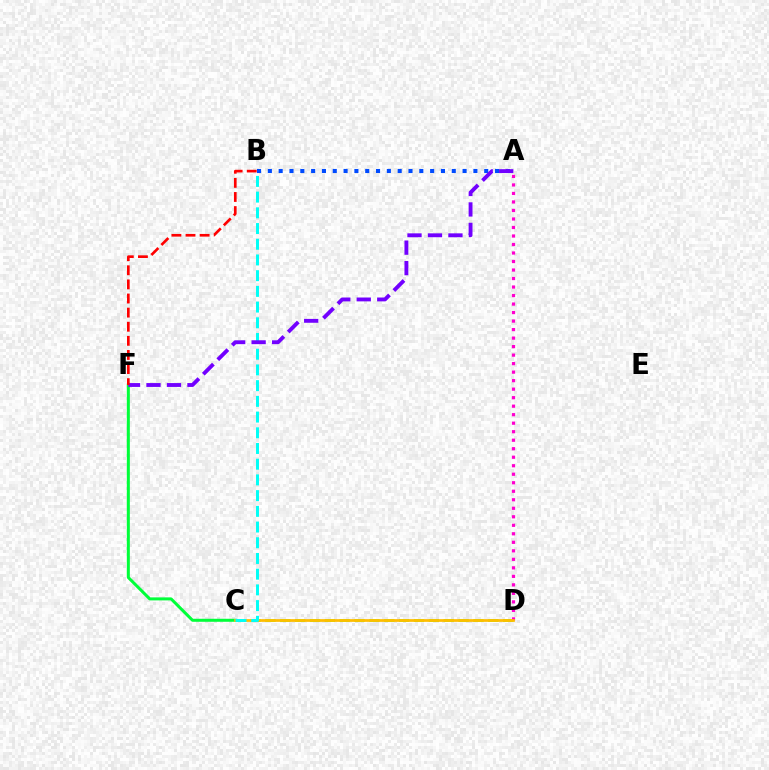{('C', 'D'): [{'color': '#84ff00', 'line_style': 'dashed', 'thickness': 2.02}, {'color': '#ffbd00', 'line_style': 'solid', 'thickness': 1.96}], ('A', 'B'): [{'color': '#004bff', 'line_style': 'dotted', 'thickness': 2.94}], ('A', 'D'): [{'color': '#ff00cf', 'line_style': 'dotted', 'thickness': 2.31}], ('C', 'F'): [{'color': '#00ff39', 'line_style': 'solid', 'thickness': 2.17}], ('B', 'C'): [{'color': '#00fff6', 'line_style': 'dashed', 'thickness': 2.13}], ('A', 'F'): [{'color': '#7200ff', 'line_style': 'dashed', 'thickness': 2.78}], ('B', 'F'): [{'color': '#ff0000', 'line_style': 'dashed', 'thickness': 1.92}]}